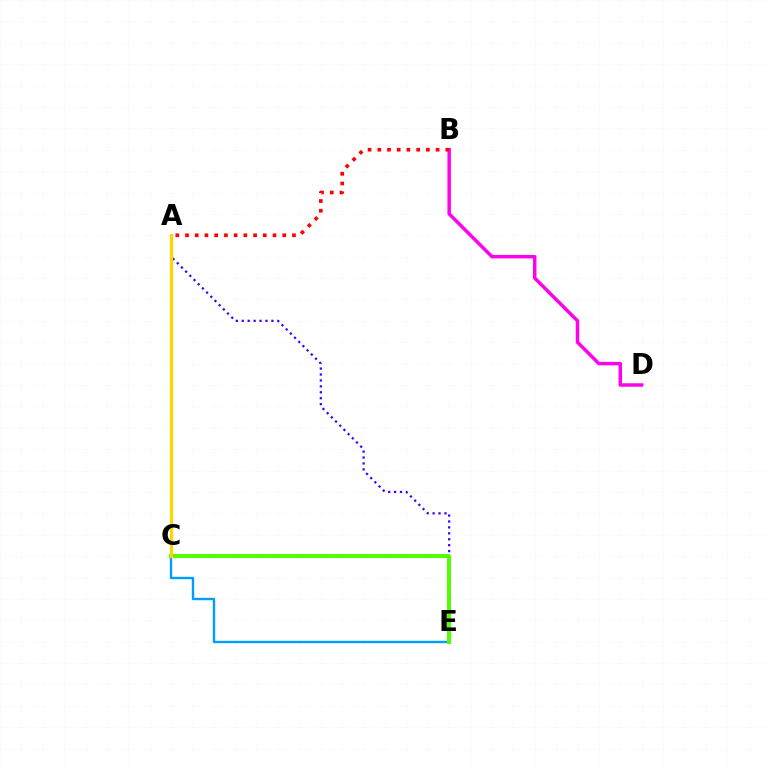{('A', 'E'): [{'color': '#3700ff', 'line_style': 'dotted', 'thickness': 1.61}], ('B', 'D'): [{'color': '#ff00ed', 'line_style': 'solid', 'thickness': 2.49}], ('A', 'B'): [{'color': '#ff0000', 'line_style': 'dotted', 'thickness': 2.64}], ('C', 'E'): [{'color': '#009eff', 'line_style': 'solid', 'thickness': 1.72}, {'color': '#4fff00', 'line_style': 'solid', 'thickness': 2.86}], ('A', 'C'): [{'color': '#00ff86', 'line_style': 'dotted', 'thickness': 1.54}, {'color': '#ffd500', 'line_style': 'solid', 'thickness': 2.3}]}